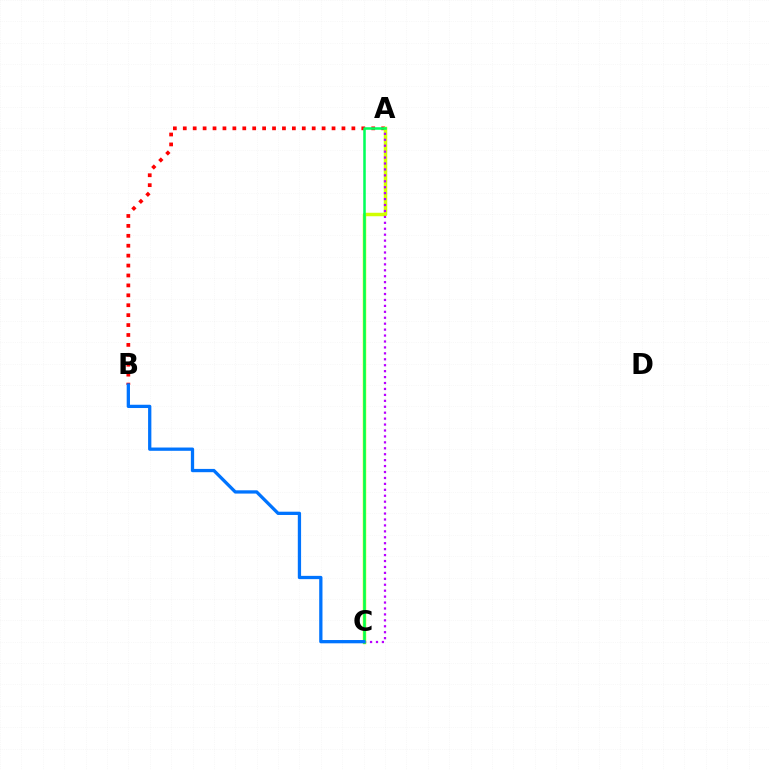{('A', 'B'): [{'color': '#ff0000', 'line_style': 'dotted', 'thickness': 2.69}], ('A', 'C'): [{'color': '#d1ff00', 'line_style': 'solid', 'thickness': 2.5}, {'color': '#b900ff', 'line_style': 'dotted', 'thickness': 1.61}, {'color': '#00ff5c', 'line_style': 'solid', 'thickness': 1.83}], ('B', 'C'): [{'color': '#0074ff', 'line_style': 'solid', 'thickness': 2.36}]}